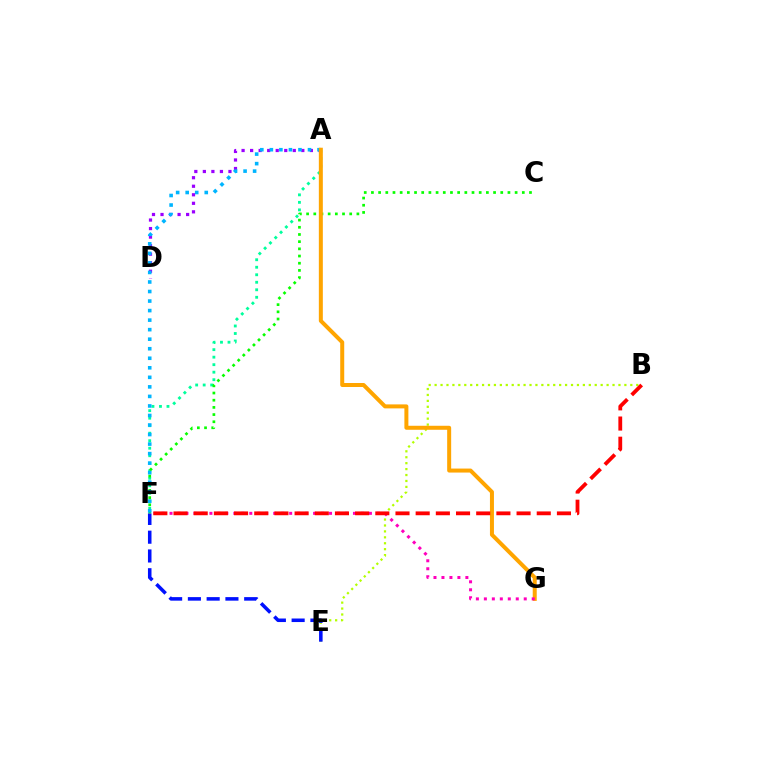{('B', 'E'): [{'color': '#b3ff00', 'line_style': 'dotted', 'thickness': 1.61}], ('A', 'F'): [{'color': '#00ff9d', 'line_style': 'dotted', 'thickness': 2.04}, {'color': '#00b5ff', 'line_style': 'dotted', 'thickness': 2.59}], ('E', 'F'): [{'color': '#0010ff', 'line_style': 'dashed', 'thickness': 2.55}], ('C', 'F'): [{'color': '#08ff00', 'line_style': 'dotted', 'thickness': 1.95}], ('A', 'D'): [{'color': '#9b00ff', 'line_style': 'dotted', 'thickness': 2.32}], ('A', 'G'): [{'color': '#ffa500', 'line_style': 'solid', 'thickness': 2.88}], ('F', 'G'): [{'color': '#ff00bd', 'line_style': 'dotted', 'thickness': 2.17}], ('B', 'F'): [{'color': '#ff0000', 'line_style': 'dashed', 'thickness': 2.74}]}